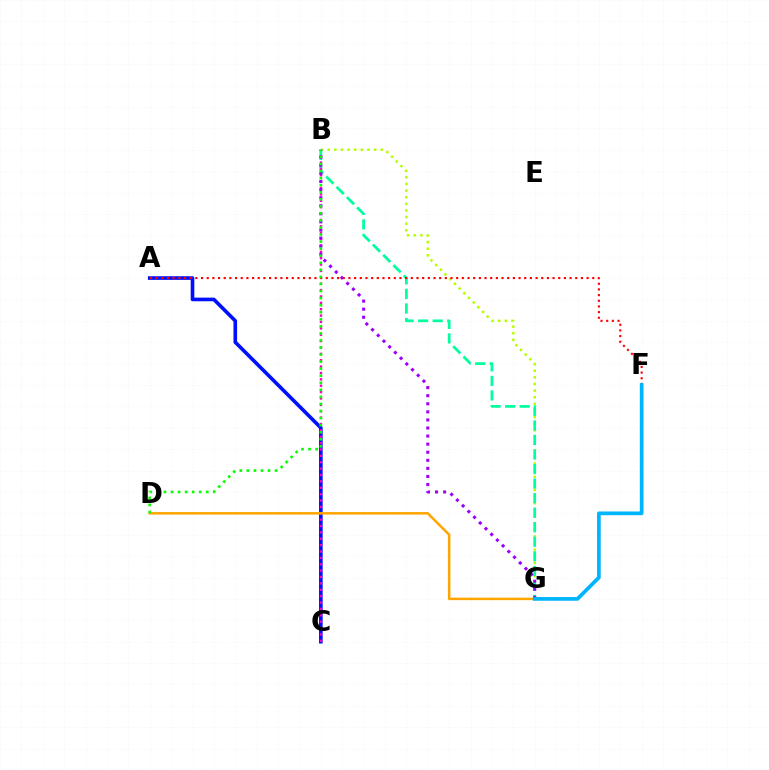{('B', 'G'): [{'color': '#b3ff00', 'line_style': 'dotted', 'thickness': 1.8}, {'color': '#00ff9d', 'line_style': 'dashed', 'thickness': 1.98}, {'color': '#9b00ff', 'line_style': 'dotted', 'thickness': 2.19}], ('A', 'C'): [{'color': '#0010ff', 'line_style': 'solid', 'thickness': 2.61}], ('B', 'C'): [{'color': '#ff00bd', 'line_style': 'dotted', 'thickness': 1.73}], ('D', 'G'): [{'color': '#ffa500', 'line_style': 'solid', 'thickness': 1.81}], ('A', 'F'): [{'color': '#ff0000', 'line_style': 'dotted', 'thickness': 1.54}], ('F', 'G'): [{'color': '#00b5ff', 'line_style': 'solid', 'thickness': 2.67}], ('B', 'D'): [{'color': '#08ff00', 'line_style': 'dotted', 'thickness': 1.92}]}